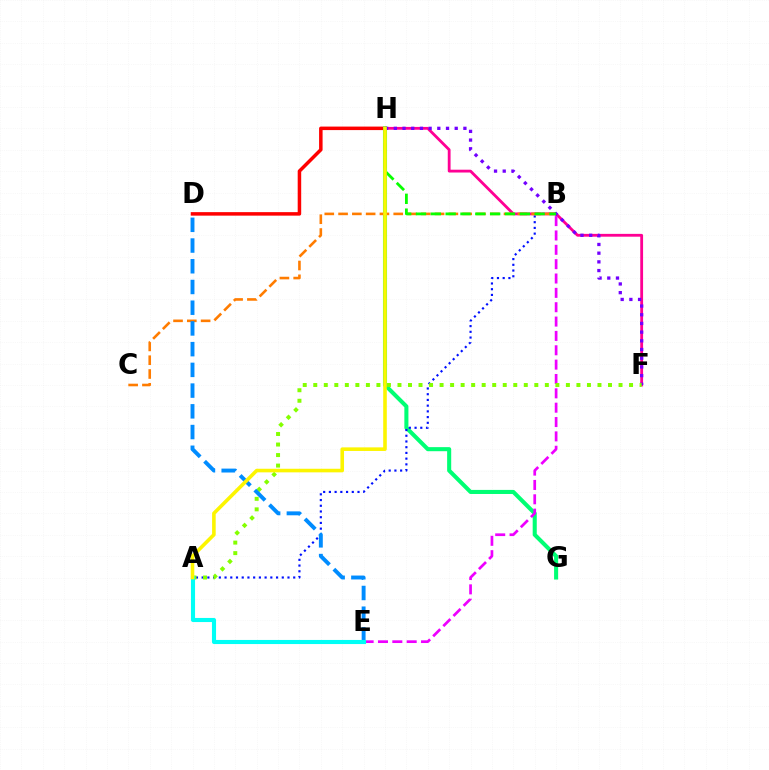{('D', 'H'): [{'color': '#ff0000', 'line_style': 'solid', 'thickness': 2.52}], ('G', 'H'): [{'color': '#00ff74', 'line_style': 'solid', 'thickness': 2.93}], ('A', 'B'): [{'color': '#0010ff', 'line_style': 'dotted', 'thickness': 1.55}], ('F', 'H'): [{'color': '#ff0094', 'line_style': 'solid', 'thickness': 2.03}, {'color': '#7200ff', 'line_style': 'dotted', 'thickness': 2.36}], ('B', 'C'): [{'color': '#ff7c00', 'line_style': 'dashed', 'thickness': 1.87}], ('B', 'E'): [{'color': '#ee00ff', 'line_style': 'dashed', 'thickness': 1.95}], ('A', 'F'): [{'color': '#84ff00', 'line_style': 'dotted', 'thickness': 2.86}], ('B', 'H'): [{'color': '#08ff00', 'line_style': 'dashed', 'thickness': 2.02}], ('D', 'E'): [{'color': '#008cff', 'line_style': 'dashed', 'thickness': 2.82}], ('A', 'E'): [{'color': '#00fff6', 'line_style': 'solid', 'thickness': 2.95}], ('A', 'H'): [{'color': '#fcf500', 'line_style': 'solid', 'thickness': 2.59}]}